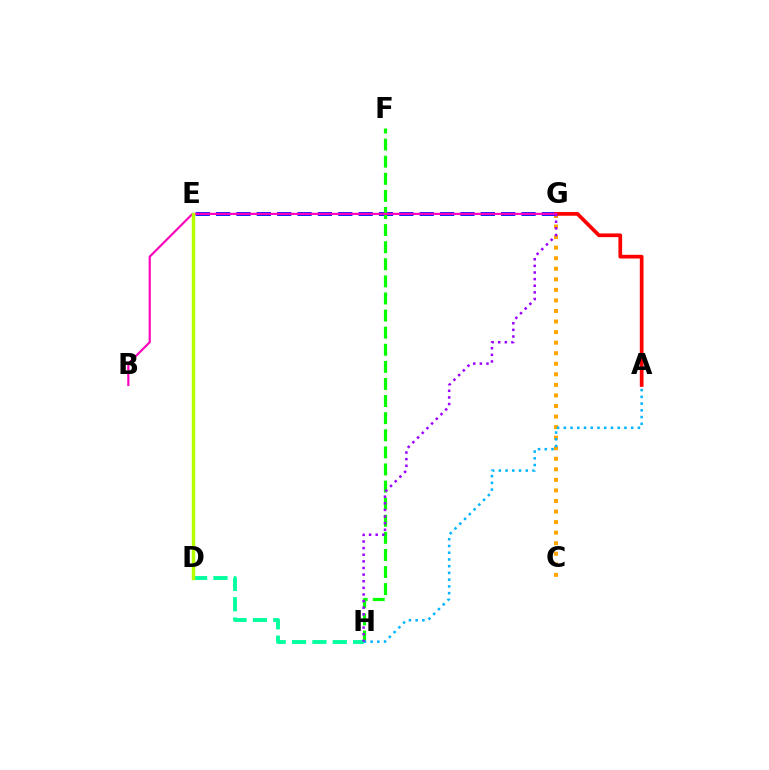{('C', 'G'): [{'color': '#ffa500', 'line_style': 'dotted', 'thickness': 2.87}], ('D', 'H'): [{'color': '#00ff9d', 'line_style': 'dashed', 'thickness': 2.77}], ('E', 'G'): [{'color': '#0010ff', 'line_style': 'dashed', 'thickness': 2.77}], ('F', 'H'): [{'color': '#08ff00', 'line_style': 'dashed', 'thickness': 2.32}], ('A', 'G'): [{'color': '#ff0000', 'line_style': 'solid', 'thickness': 2.67}], ('B', 'G'): [{'color': '#ff00bd', 'line_style': 'solid', 'thickness': 1.55}], ('D', 'E'): [{'color': '#b3ff00', 'line_style': 'solid', 'thickness': 2.5}], ('A', 'H'): [{'color': '#00b5ff', 'line_style': 'dotted', 'thickness': 1.83}], ('G', 'H'): [{'color': '#9b00ff', 'line_style': 'dotted', 'thickness': 1.8}]}